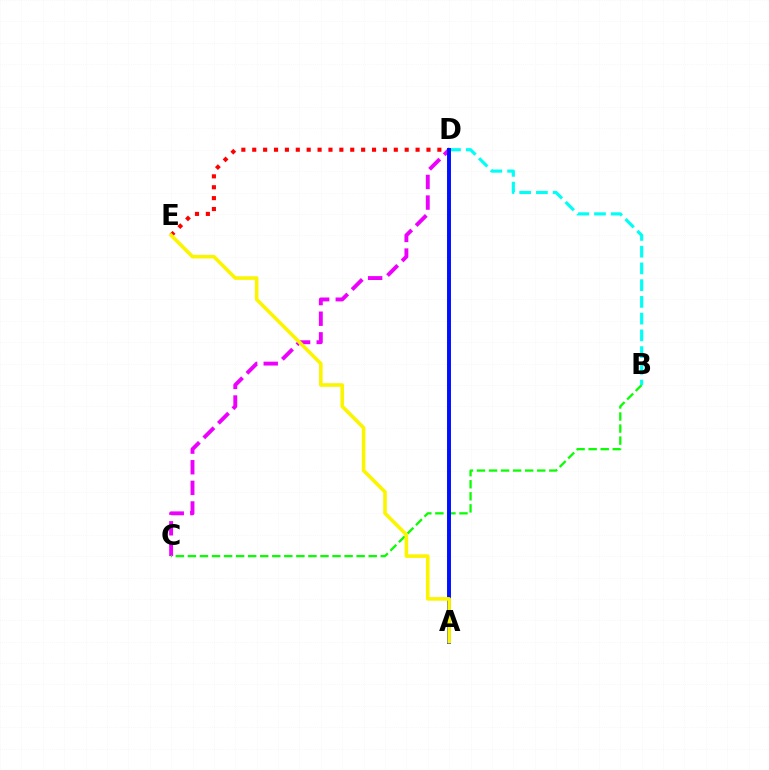{('C', 'D'): [{'color': '#ee00ff', 'line_style': 'dashed', 'thickness': 2.8}], ('B', 'C'): [{'color': '#08ff00', 'line_style': 'dashed', 'thickness': 1.64}], ('B', 'D'): [{'color': '#00fff6', 'line_style': 'dashed', 'thickness': 2.27}], ('D', 'E'): [{'color': '#ff0000', 'line_style': 'dotted', 'thickness': 2.96}], ('A', 'D'): [{'color': '#0010ff', 'line_style': 'solid', 'thickness': 2.84}], ('A', 'E'): [{'color': '#fcf500', 'line_style': 'solid', 'thickness': 2.58}]}